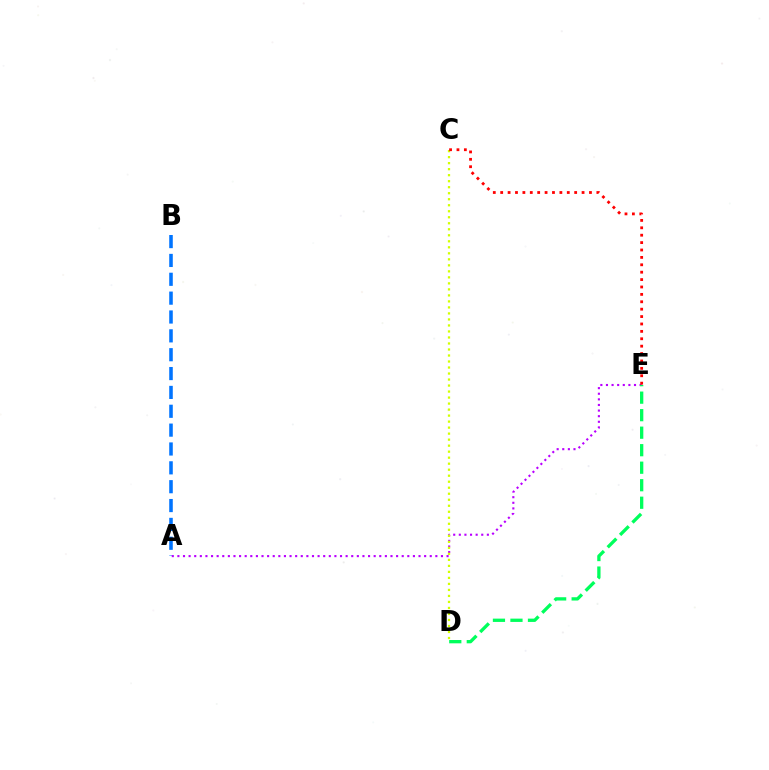{('A', 'B'): [{'color': '#0074ff', 'line_style': 'dashed', 'thickness': 2.56}], ('A', 'E'): [{'color': '#b900ff', 'line_style': 'dotted', 'thickness': 1.52}], ('C', 'D'): [{'color': '#d1ff00', 'line_style': 'dotted', 'thickness': 1.63}], ('D', 'E'): [{'color': '#00ff5c', 'line_style': 'dashed', 'thickness': 2.38}], ('C', 'E'): [{'color': '#ff0000', 'line_style': 'dotted', 'thickness': 2.01}]}